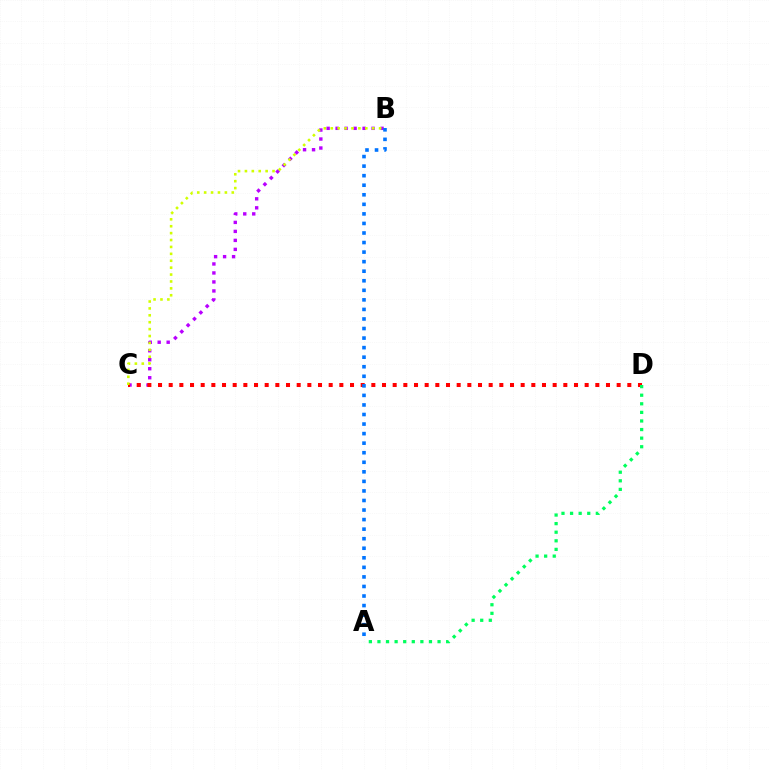{('B', 'C'): [{'color': '#b900ff', 'line_style': 'dotted', 'thickness': 2.44}, {'color': '#d1ff00', 'line_style': 'dotted', 'thickness': 1.88}], ('C', 'D'): [{'color': '#ff0000', 'line_style': 'dotted', 'thickness': 2.9}], ('A', 'B'): [{'color': '#0074ff', 'line_style': 'dotted', 'thickness': 2.6}], ('A', 'D'): [{'color': '#00ff5c', 'line_style': 'dotted', 'thickness': 2.33}]}